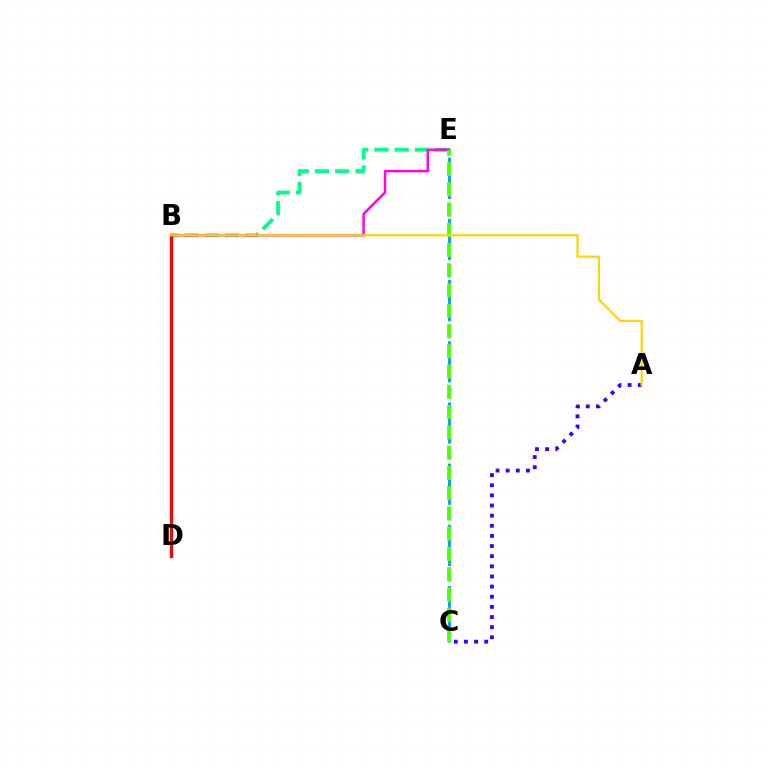{('B', 'E'): [{'color': '#00ff86', 'line_style': 'dashed', 'thickness': 2.75}, {'color': '#ff00ed', 'line_style': 'solid', 'thickness': 1.77}], ('C', 'E'): [{'color': '#009eff', 'line_style': 'dashed', 'thickness': 2.08}, {'color': '#4fff00', 'line_style': 'dashed', 'thickness': 2.75}], ('B', 'D'): [{'color': '#ff0000', 'line_style': 'solid', 'thickness': 2.33}], ('A', 'C'): [{'color': '#3700ff', 'line_style': 'dotted', 'thickness': 2.75}], ('A', 'B'): [{'color': '#ffd500', 'line_style': 'solid', 'thickness': 1.59}]}